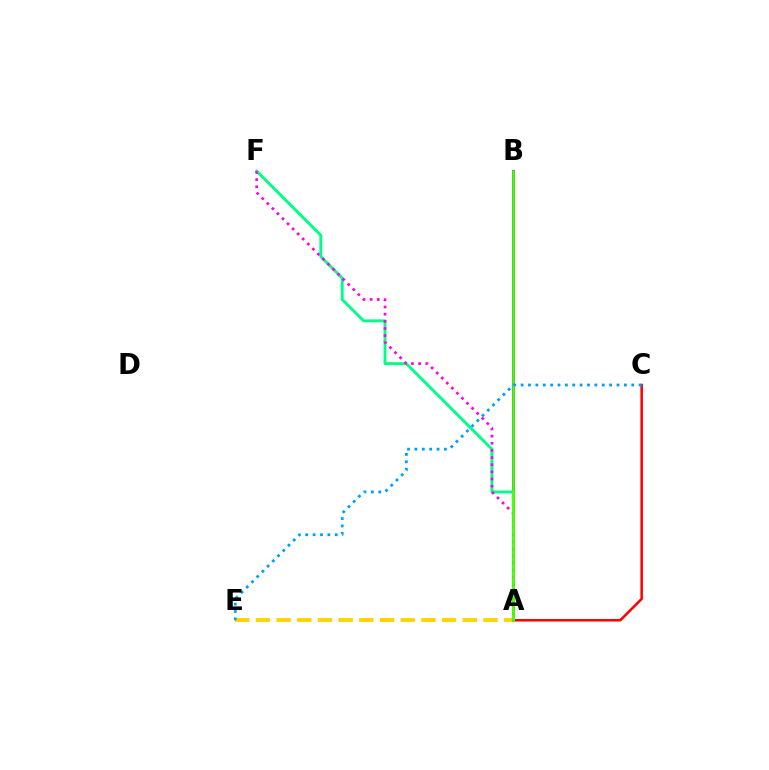{('A', 'E'): [{'color': '#ffd500', 'line_style': 'dashed', 'thickness': 2.81}], ('A', 'C'): [{'color': '#ff0000', 'line_style': 'solid', 'thickness': 1.82}], ('A', 'B'): [{'color': '#3700ff', 'line_style': 'solid', 'thickness': 2.12}, {'color': '#4fff00', 'line_style': 'solid', 'thickness': 1.9}], ('A', 'F'): [{'color': '#00ff86', 'line_style': 'solid', 'thickness': 2.09}, {'color': '#ff00ed', 'line_style': 'dotted', 'thickness': 1.94}], ('C', 'E'): [{'color': '#009eff', 'line_style': 'dotted', 'thickness': 2.0}]}